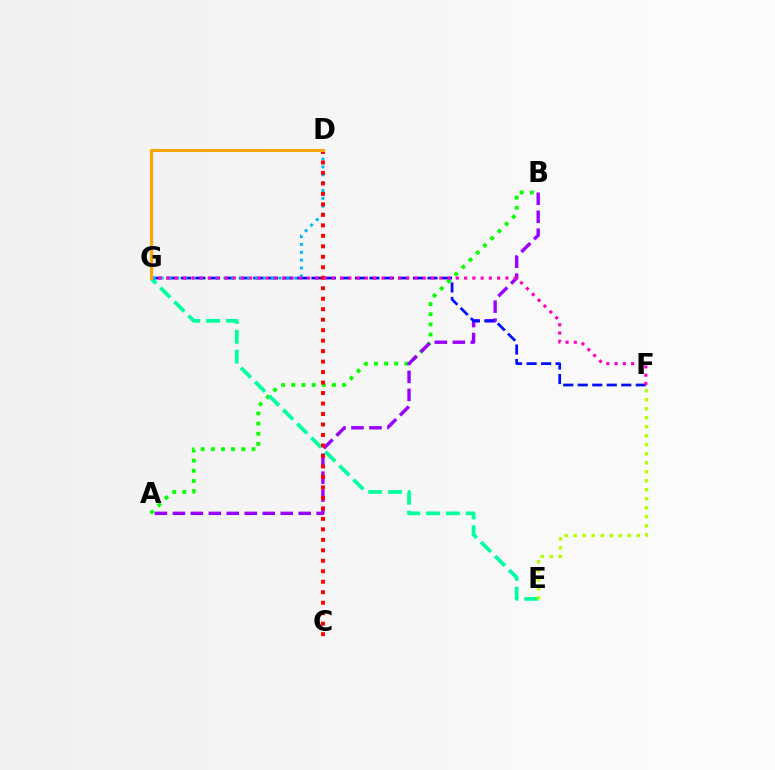{('A', 'B'): [{'color': '#08ff00', 'line_style': 'dotted', 'thickness': 2.76}, {'color': '#9b00ff', 'line_style': 'dashed', 'thickness': 2.44}], ('E', 'G'): [{'color': '#00ff9d', 'line_style': 'dashed', 'thickness': 2.69}], ('E', 'F'): [{'color': '#b3ff00', 'line_style': 'dotted', 'thickness': 2.45}], ('F', 'G'): [{'color': '#0010ff', 'line_style': 'dashed', 'thickness': 1.97}, {'color': '#ff00bd', 'line_style': 'dotted', 'thickness': 2.25}], ('D', 'G'): [{'color': '#00b5ff', 'line_style': 'dotted', 'thickness': 2.14}, {'color': '#ffa500', 'line_style': 'solid', 'thickness': 2.2}], ('C', 'D'): [{'color': '#ff0000', 'line_style': 'dotted', 'thickness': 2.85}]}